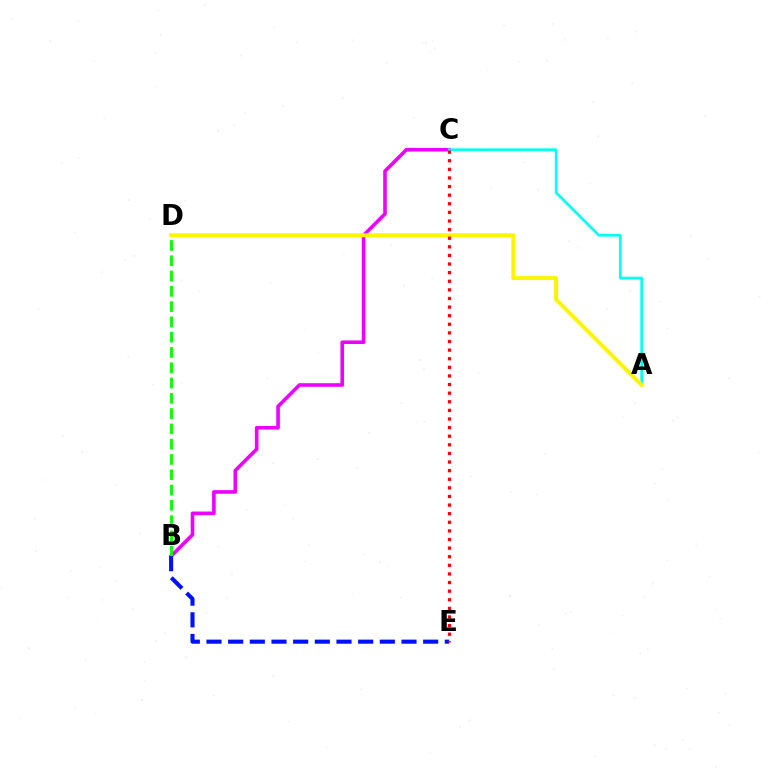{('B', 'C'): [{'color': '#ee00ff', 'line_style': 'solid', 'thickness': 2.6}], ('B', 'D'): [{'color': '#08ff00', 'line_style': 'dashed', 'thickness': 2.08}], ('A', 'C'): [{'color': '#00fff6', 'line_style': 'solid', 'thickness': 1.92}], ('B', 'E'): [{'color': '#0010ff', 'line_style': 'dashed', 'thickness': 2.94}], ('A', 'D'): [{'color': '#fcf500', 'line_style': 'solid', 'thickness': 2.85}], ('C', 'E'): [{'color': '#ff0000', 'line_style': 'dotted', 'thickness': 2.34}]}